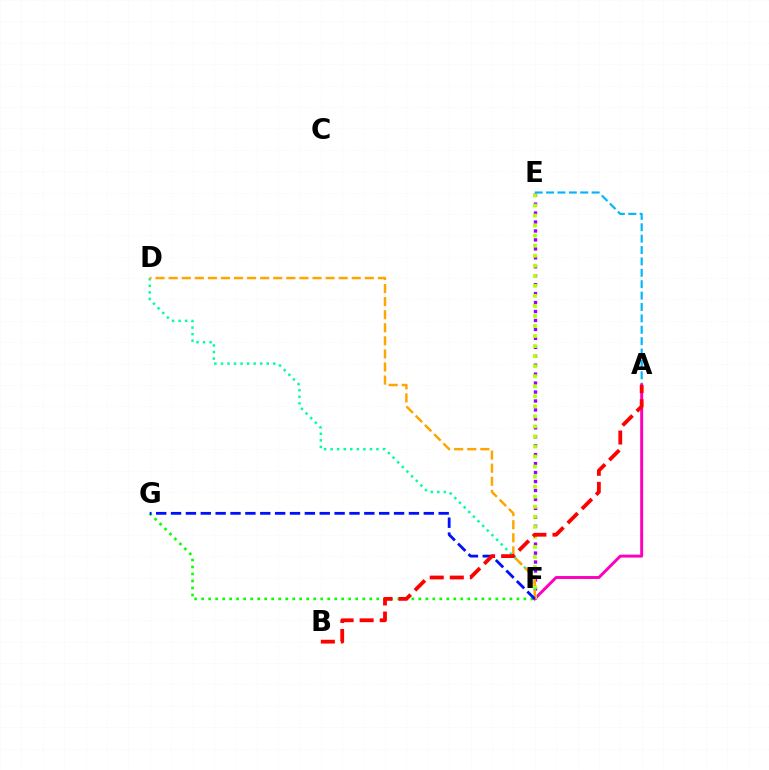{('A', 'E'): [{'color': '#00b5ff', 'line_style': 'dashed', 'thickness': 1.55}], ('E', 'F'): [{'color': '#9b00ff', 'line_style': 'dotted', 'thickness': 2.43}, {'color': '#b3ff00', 'line_style': 'dotted', 'thickness': 2.73}], ('A', 'F'): [{'color': '#ff00bd', 'line_style': 'solid', 'thickness': 2.12}], ('F', 'G'): [{'color': '#08ff00', 'line_style': 'dotted', 'thickness': 1.9}, {'color': '#0010ff', 'line_style': 'dashed', 'thickness': 2.02}], ('D', 'F'): [{'color': '#00ff9d', 'line_style': 'dotted', 'thickness': 1.78}, {'color': '#ffa500', 'line_style': 'dashed', 'thickness': 1.78}], ('A', 'B'): [{'color': '#ff0000', 'line_style': 'dashed', 'thickness': 2.73}]}